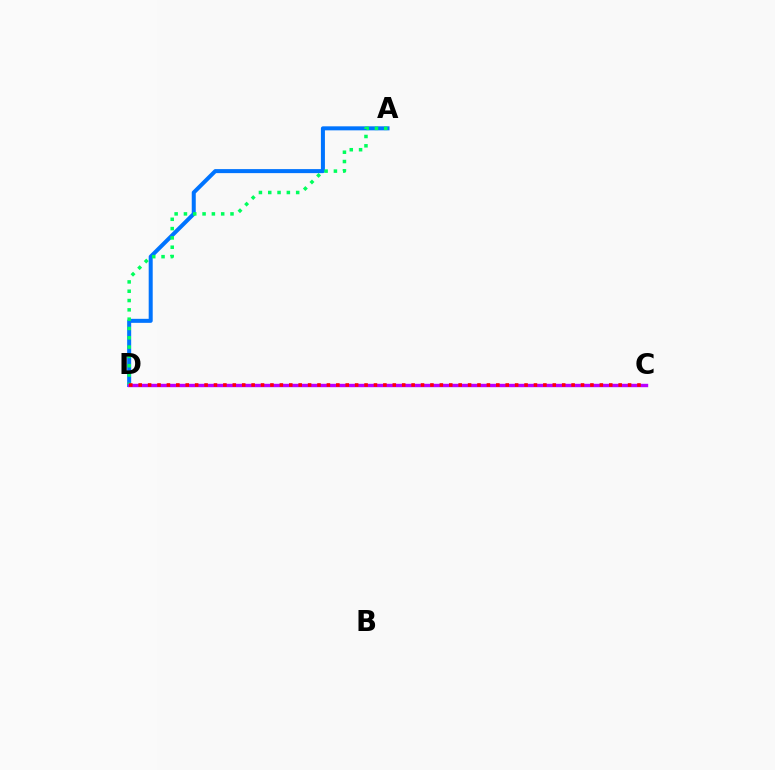{('A', 'D'): [{'color': '#0074ff', 'line_style': 'solid', 'thickness': 2.89}, {'color': '#00ff5c', 'line_style': 'dotted', 'thickness': 2.53}], ('C', 'D'): [{'color': '#d1ff00', 'line_style': 'dashed', 'thickness': 2.05}, {'color': '#b900ff', 'line_style': 'solid', 'thickness': 2.45}, {'color': '#ff0000', 'line_style': 'dotted', 'thickness': 2.56}]}